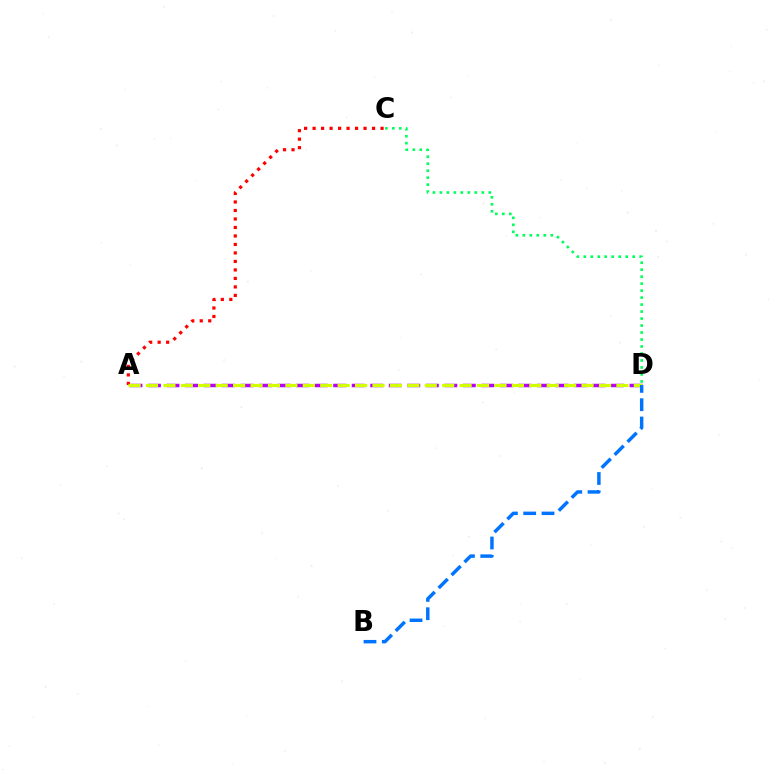{('C', 'D'): [{'color': '#00ff5c', 'line_style': 'dotted', 'thickness': 1.9}], ('A', 'D'): [{'color': '#b900ff', 'line_style': 'dashed', 'thickness': 2.52}, {'color': '#d1ff00', 'line_style': 'dashed', 'thickness': 2.37}], ('A', 'C'): [{'color': '#ff0000', 'line_style': 'dotted', 'thickness': 2.31}], ('B', 'D'): [{'color': '#0074ff', 'line_style': 'dashed', 'thickness': 2.49}]}